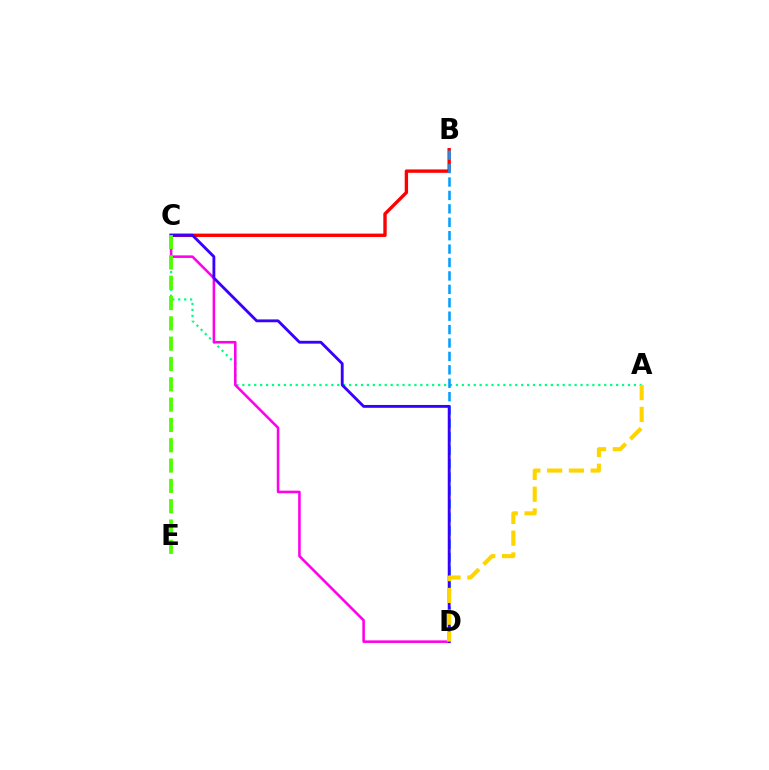{('B', 'C'): [{'color': '#ff0000', 'line_style': 'solid', 'thickness': 2.42}], ('A', 'C'): [{'color': '#00ff86', 'line_style': 'dotted', 'thickness': 1.61}], ('C', 'D'): [{'color': '#ff00ed', 'line_style': 'solid', 'thickness': 1.85}, {'color': '#3700ff', 'line_style': 'solid', 'thickness': 2.05}], ('B', 'D'): [{'color': '#009eff', 'line_style': 'dashed', 'thickness': 1.82}], ('A', 'D'): [{'color': '#ffd500', 'line_style': 'dashed', 'thickness': 2.96}], ('C', 'E'): [{'color': '#4fff00', 'line_style': 'dashed', 'thickness': 2.76}]}